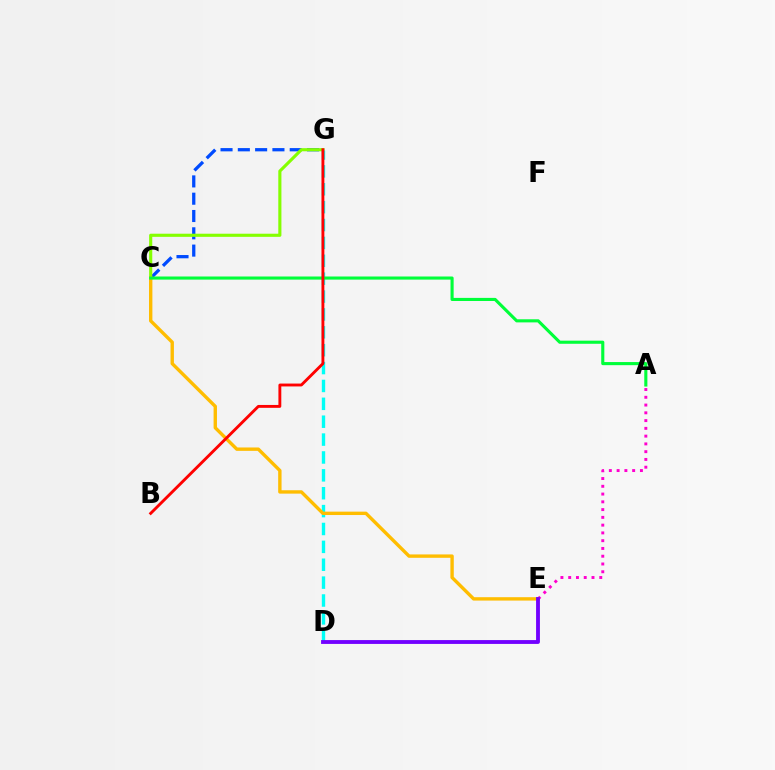{('C', 'G'): [{'color': '#004bff', 'line_style': 'dashed', 'thickness': 2.35}, {'color': '#84ff00', 'line_style': 'solid', 'thickness': 2.25}], ('D', 'G'): [{'color': '#00fff6', 'line_style': 'dashed', 'thickness': 2.43}], ('A', 'E'): [{'color': '#ff00cf', 'line_style': 'dotted', 'thickness': 2.11}], ('C', 'E'): [{'color': '#ffbd00', 'line_style': 'solid', 'thickness': 2.43}], ('A', 'C'): [{'color': '#00ff39', 'line_style': 'solid', 'thickness': 2.24}], ('B', 'G'): [{'color': '#ff0000', 'line_style': 'solid', 'thickness': 2.07}], ('D', 'E'): [{'color': '#7200ff', 'line_style': 'solid', 'thickness': 2.77}]}